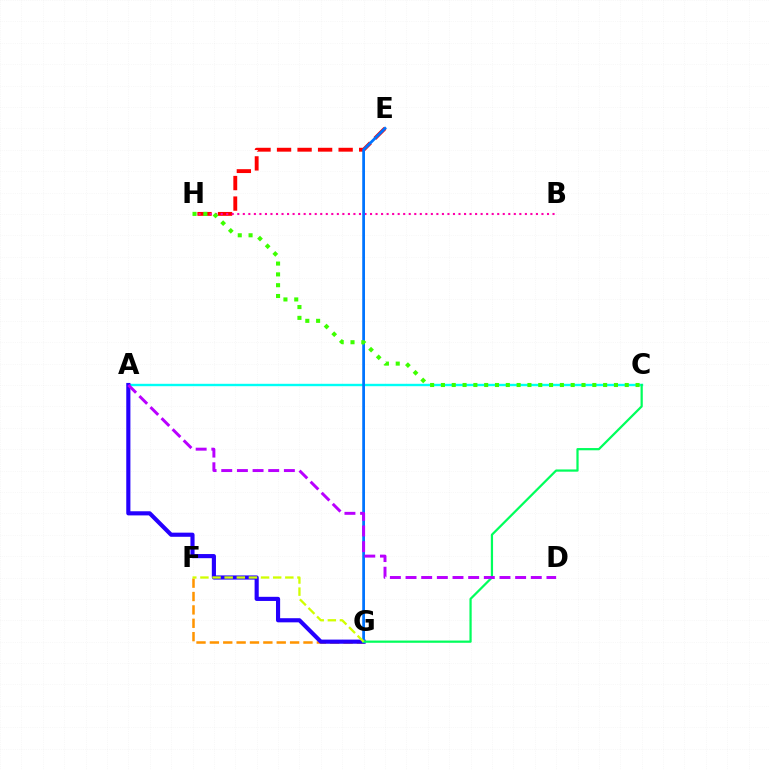{('E', 'H'): [{'color': '#ff0000', 'line_style': 'dashed', 'thickness': 2.79}], ('F', 'G'): [{'color': '#ff9400', 'line_style': 'dashed', 'thickness': 1.82}, {'color': '#d1ff00', 'line_style': 'dashed', 'thickness': 1.65}], ('B', 'H'): [{'color': '#ff00ac', 'line_style': 'dotted', 'thickness': 1.5}], ('A', 'C'): [{'color': '#00fff6', 'line_style': 'solid', 'thickness': 1.72}], ('A', 'G'): [{'color': '#2500ff', 'line_style': 'solid', 'thickness': 2.98}], ('E', 'G'): [{'color': '#0074ff', 'line_style': 'solid', 'thickness': 1.98}], ('C', 'G'): [{'color': '#00ff5c', 'line_style': 'solid', 'thickness': 1.61}], ('A', 'D'): [{'color': '#b900ff', 'line_style': 'dashed', 'thickness': 2.13}], ('C', 'H'): [{'color': '#3dff00', 'line_style': 'dotted', 'thickness': 2.94}]}